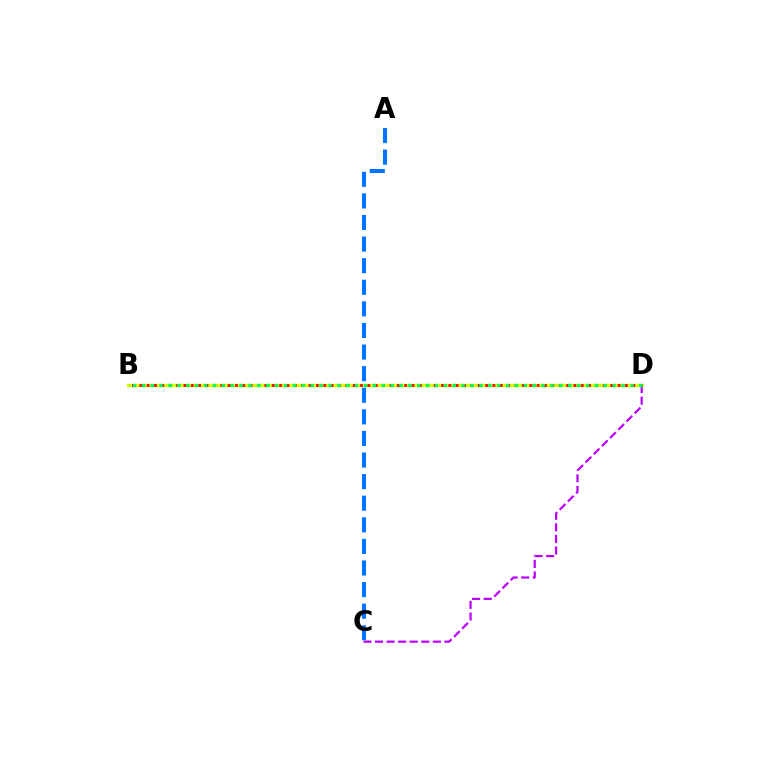{('A', 'C'): [{'color': '#0074ff', 'line_style': 'dashed', 'thickness': 2.93}], ('B', 'D'): [{'color': '#d1ff00', 'line_style': 'solid', 'thickness': 2.3}, {'color': '#ff0000', 'line_style': 'dotted', 'thickness': 2.0}, {'color': '#00ff5c', 'line_style': 'dotted', 'thickness': 2.41}], ('C', 'D'): [{'color': '#b900ff', 'line_style': 'dashed', 'thickness': 1.57}]}